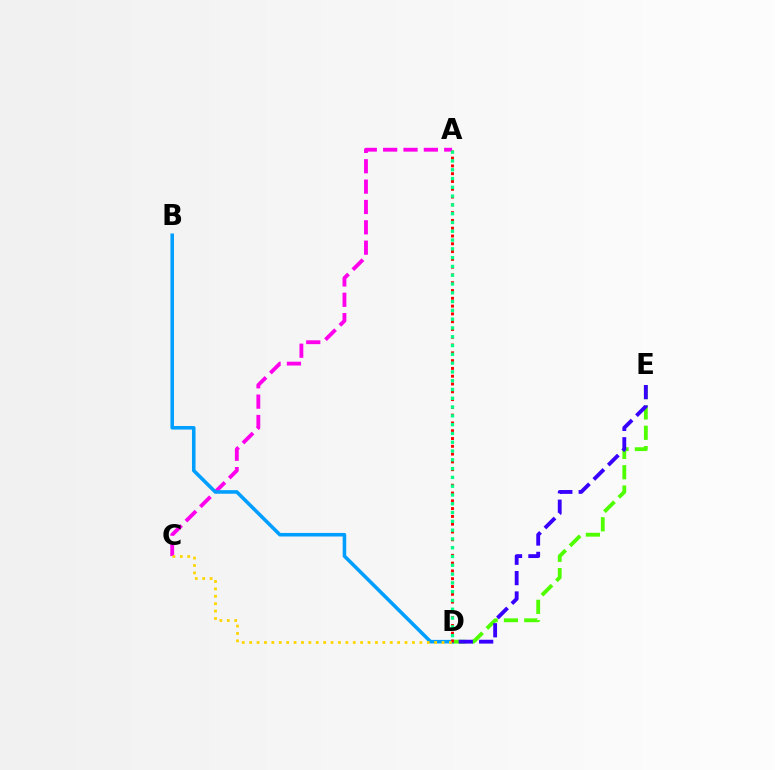{('D', 'E'): [{'color': '#4fff00', 'line_style': 'dashed', 'thickness': 2.76}, {'color': '#3700ff', 'line_style': 'dashed', 'thickness': 2.77}], ('A', 'C'): [{'color': '#ff00ed', 'line_style': 'dashed', 'thickness': 2.77}], ('B', 'D'): [{'color': '#009eff', 'line_style': 'solid', 'thickness': 2.57}], ('A', 'D'): [{'color': '#ff0000', 'line_style': 'dotted', 'thickness': 2.12}, {'color': '#00ff86', 'line_style': 'dotted', 'thickness': 2.39}], ('C', 'D'): [{'color': '#ffd500', 'line_style': 'dotted', 'thickness': 2.01}]}